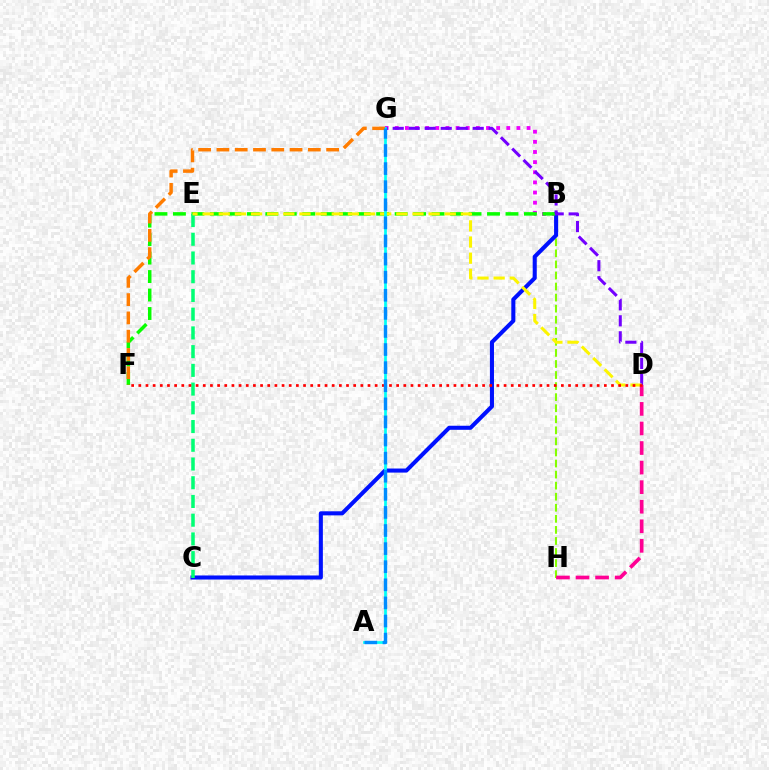{('B', 'H'): [{'color': '#84ff00', 'line_style': 'dashed', 'thickness': 1.5}], ('B', 'G'): [{'color': '#ee00ff', 'line_style': 'dotted', 'thickness': 2.75}], ('D', 'H'): [{'color': '#ff0094', 'line_style': 'dashed', 'thickness': 2.66}], ('B', 'C'): [{'color': '#0010ff', 'line_style': 'solid', 'thickness': 2.93}], ('B', 'F'): [{'color': '#08ff00', 'line_style': 'dashed', 'thickness': 2.51}], ('C', 'E'): [{'color': '#00ff74', 'line_style': 'dashed', 'thickness': 2.54}], ('D', 'G'): [{'color': '#7200ff', 'line_style': 'dashed', 'thickness': 2.17}], ('D', 'E'): [{'color': '#fcf500', 'line_style': 'dashed', 'thickness': 2.19}], ('A', 'G'): [{'color': '#00fff6', 'line_style': 'solid', 'thickness': 1.96}, {'color': '#008cff', 'line_style': 'dashed', 'thickness': 2.46}], ('F', 'G'): [{'color': '#ff7c00', 'line_style': 'dashed', 'thickness': 2.48}], ('D', 'F'): [{'color': '#ff0000', 'line_style': 'dotted', 'thickness': 1.95}]}